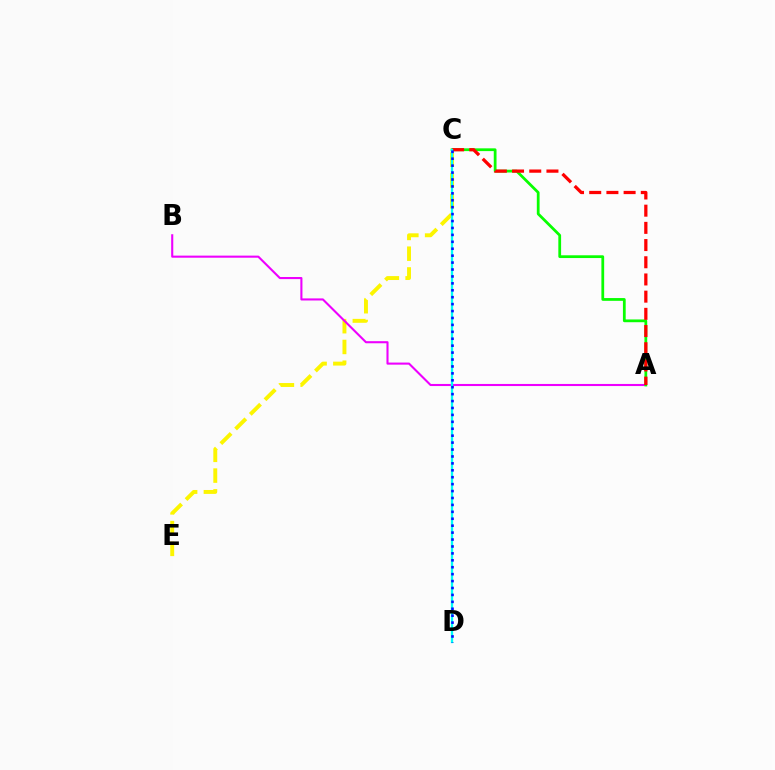{('C', 'E'): [{'color': '#fcf500', 'line_style': 'dashed', 'thickness': 2.82}], ('A', 'B'): [{'color': '#ee00ff', 'line_style': 'solid', 'thickness': 1.51}], ('A', 'C'): [{'color': '#08ff00', 'line_style': 'solid', 'thickness': 1.99}, {'color': '#ff0000', 'line_style': 'dashed', 'thickness': 2.34}], ('C', 'D'): [{'color': '#00fff6', 'line_style': 'solid', 'thickness': 1.65}, {'color': '#0010ff', 'line_style': 'dotted', 'thickness': 1.88}]}